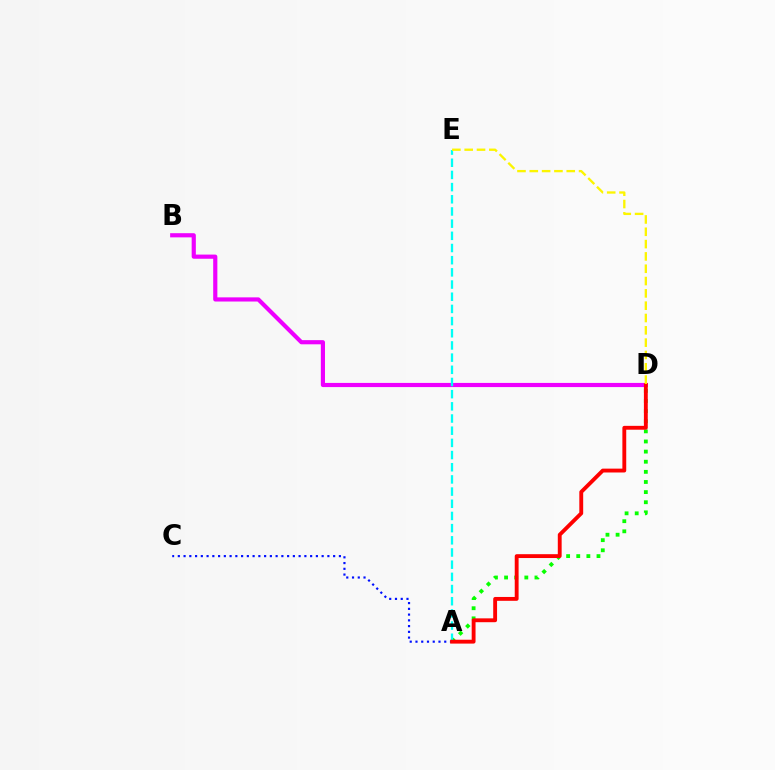{('A', 'C'): [{'color': '#0010ff', 'line_style': 'dotted', 'thickness': 1.56}], ('B', 'D'): [{'color': '#ee00ff', 'line_style': 'solid', 'thickness': 3.0}], ('A', 'D'): [{'color': '#08ff00', 'line_style': 'dotted', 'thickness': 2.75}, {'color': '#ff0000', 'line_style': 'solid', 'thickness': 2.78}], ('A', 'E'): [{'color': '#00fff6', 'line_style': 'dashed', 'thickness': 1.65}], ('D', 'E'): [{'color': '#fcf500', 'line_style': 'dashed', 'thickness': 1.67}]}